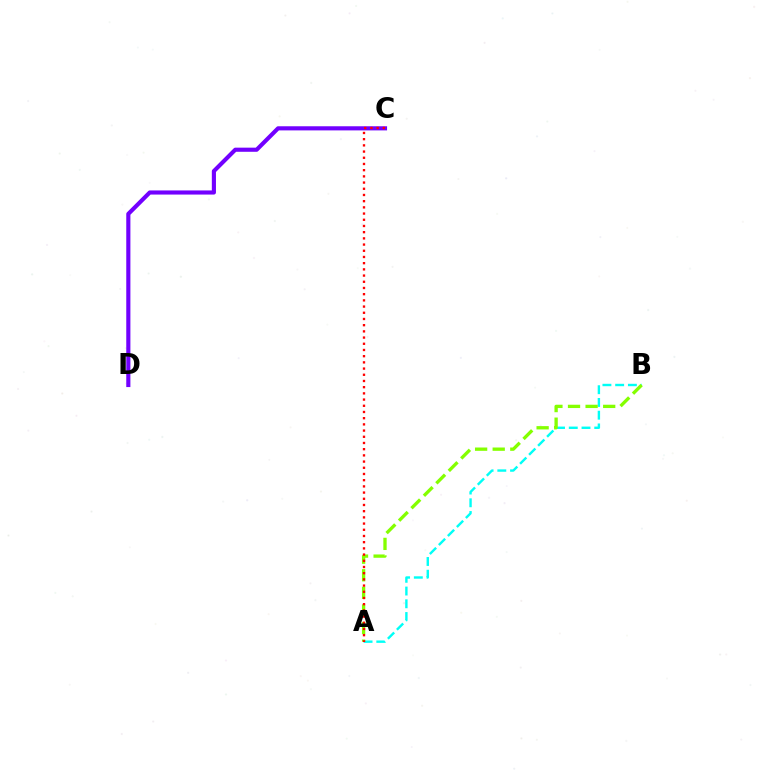{('A', 'B'): [{'color': '#00fff6', 'line_style': 'dashed', 'thickness': 1.73}, {'color': '#84ff00', 'line_style': 'dashed', 'thickness': 2.39}], ('C', 'D'): [{'color': '#7200ff', 'line_style': 'solid', 'thickness': 2.97}], ('A', 'C'): [{'color': '#ff0000', 'line_style': 'dotted', 'thickness': 1.68}]}